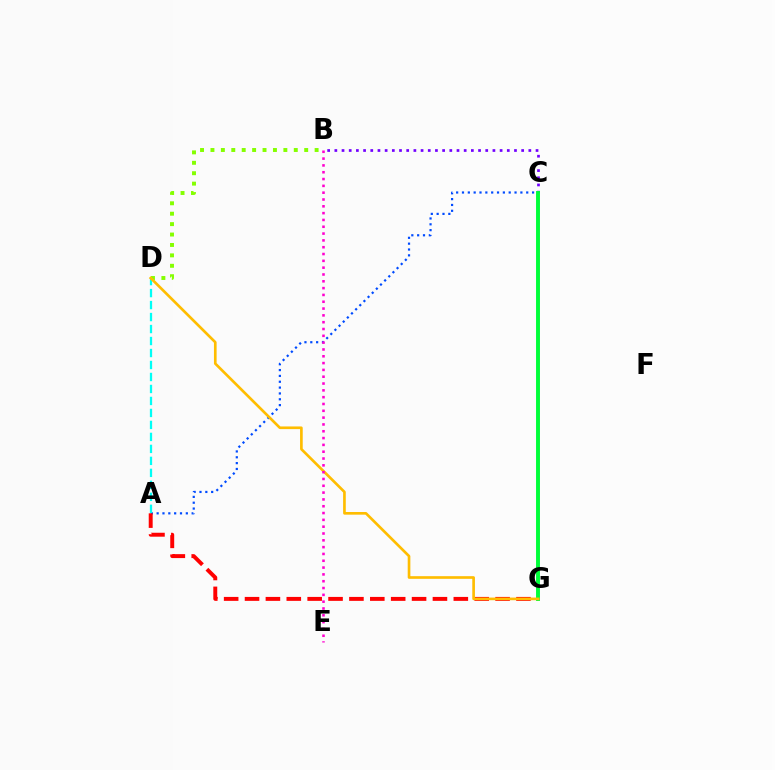{('A', 'C'): [{'color': '#004bff', 'line_style': 'dotted', 'thickness': 1.59}], ('B', 'C'): [{'color': '#7200ff', 'line_style': 'dotted', 'thickness': 1.95}], ('A', 'G'): [{'color': '#ff0000', 'line_style': 'dashed', 'thickness': 2.84}], ('B', 'D'): [{'color': '#84ff00', 'line_style': 'dotted', 'thickness': 2.83}], ('A', 'D'): [{'color': '#00fff6', 'line_style': 'dashed', 'thickness': 1.63}], ('C', 'G'): [{'color': '#00ff39', 'line_style': 'solid', 'thickness': 2.82}], ('D', 'G'): [{'color': '#ffbd00', 'line_style': 'solid', 'thickness': 1.91}], ('B', 'E'): [{'color': '#ff00cf', 'line_style': 'dotted', 'thickness': 1.85}]}